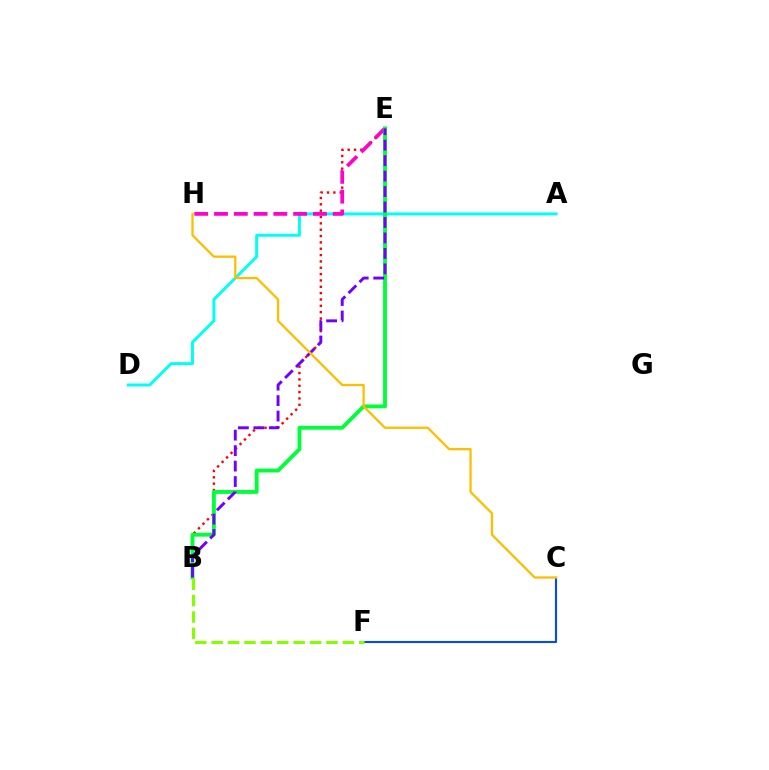{('B', 'E'): [{'color': '#ff0000', 'line_style': 'dotted', 'thickness': 1.72}, {'color': '#00ff39', 'line_style': 'solid', 'thickness': 2.78}, {'color': '#7200ff', 'line_style': 'dashed', 'thickness': 2.1}], ('A', 'D'): [{'color': '#00fff6', 'line_style': 'solid', 'thickness': 2.13}], ('C', 'F'): [{'color': '#004bff', 'line_style': 'solid', 'thickness': 1.51}], ('E', 'H'): [{'color': '#ff00cf', 'line_style': 'dashed', 'thickness': 2.69}], ('B', 'F'): [{'color': '#84ff00', 'line_style': 'dashed', 'thickness': 2.23}], ('C', 'H'): [{'color': '#ffbd00', 'line_style': 'solid', 'thickness': 1.64}]}